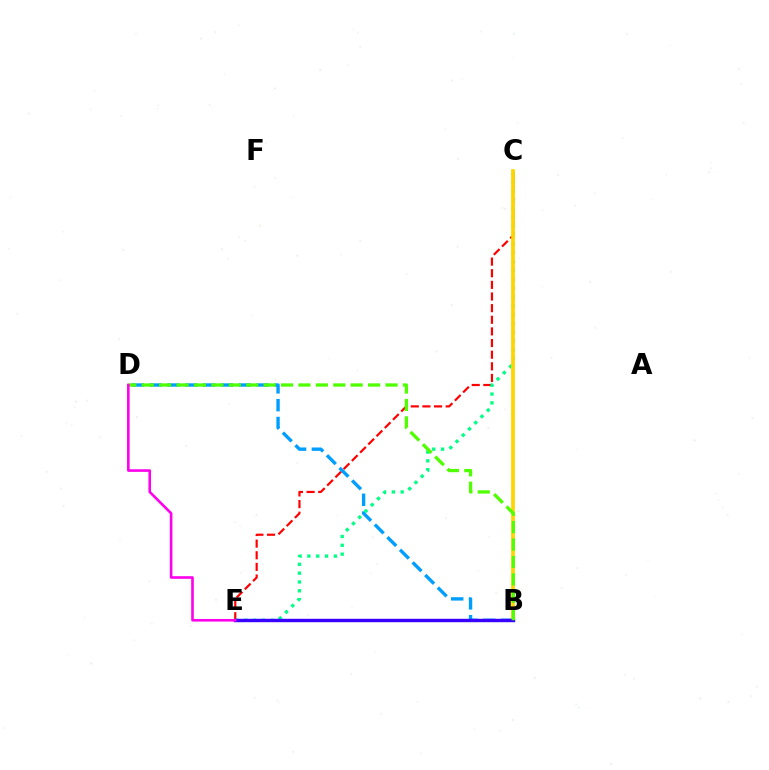{('C', 'E'): [{'color': '#ff0000', 'line_style': 'dashed', 'thickness': 1.58}, {'color': '#00ff86', 'line_style': 'dotted', 'thickness': 2.4}], ('B', 'D'): [{'color': '#009eff', 'line_style': 'dashed', 'thickness': 2.42}, {'color': '#4fff00', 'line_style': 'dashed', 'thickness': 2.37}], ('B', 'C'): [{'color': '#ffd500', 'line_style': 'solid', 'thickness': 2.68}], ('B', 'E'): [{'color': '#3700ff', 'line_style': 'solid', 'thickness': 2.45}], ('D', 'E'): [{'color': '#ff00ed', 'line_style': 'solid', 'thickness': 1.89}]}